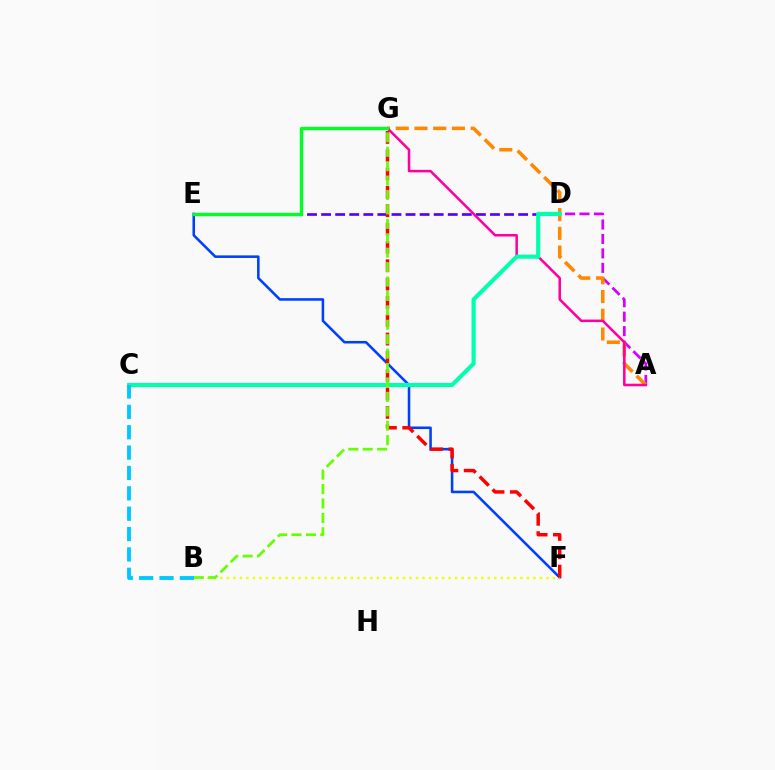{('A', 'D'): [{'color': '#d600ff', 'line_style': 'dashed', 'thickness': 1.96}], ('E', 'F'): [{'color': '#003fff', 'line_style': 'solid', 'thickness': 1.84}], ('B', 'F'): [{'color': '#eeff00', 'line_style': 'dotted', 'thickness': 1.77}], ('D', 'E'): [{'color': '#4f00ff', 'line_style': 'dashed', 'thickness': 1.91}], ('A', 'G'): [{'color': '#ff8800', 'line_style': 'dashed', 'thickness': 2.55}, {'color': '#ff00a0', 'line_style': 'solid', 'thickness': 1.82}], ('F', 'G'): [{'color': '#ff0000', 'line_style': 'dashed', 'thickness': 2.49}], ('C', 'D'): [{'color': '#00ffaf', 'line_style': 'solid', 'thickness': 2.97}], ('E', 'G'): [{'color': '#00ff27', 'line_style': 'solid', 'thickness': 2.43}], ('B', 'G'): [{'color': '#66ff00', 'line_style': 'dashed', 'thickness': 1.96}], ('B', 'C'): [{'color': '#00c7ff', 'line_style': 'dashed', 'thickness': 2.77}]}